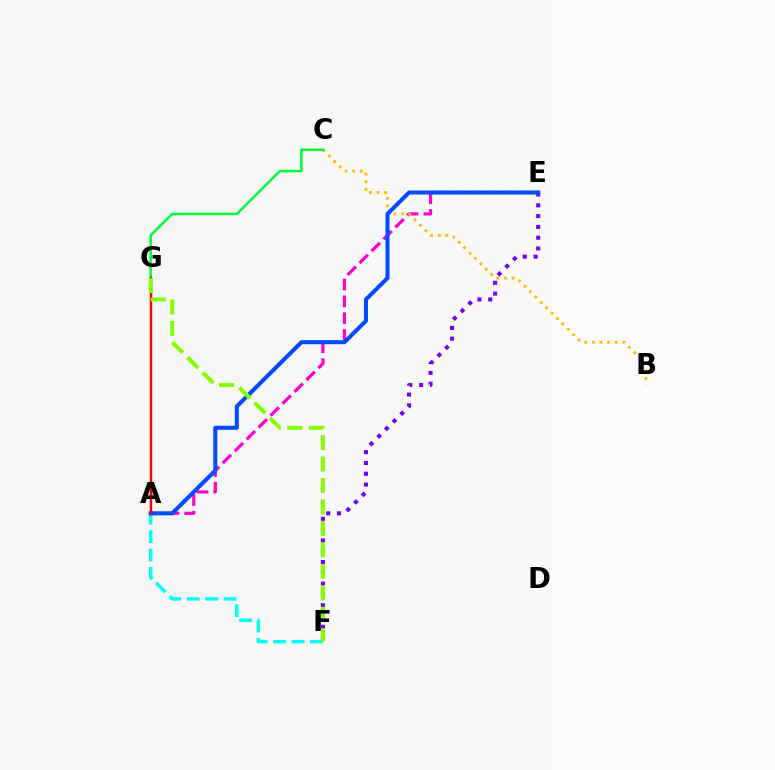{('A', 'E'): [{'color': '#ff00cf', 'line_style': 'dashed', 'thickness': 2.29}, {'color': '#004bff', 'line_style': 'solid', 'thickness': 2.92}], ('E', 'F'): [{'color': '#7200ff', 'line_style': 'dotted', 'thickness': 2.93}], ('B', 'C'): [{'color': '#ffbd00', 'line_style': 'dotted', 'thickness': 2.07}], ('A', 'F'): [{'color': '#00fff6', 'line_style': 'dashed', 'thickness': 2.51}], ('C', 'G'): [{'color': '#00ff39', 'line_style': 'solid', 'thickness': 1.8}], ('A', 'G'): [{'color': '#ff0000', 'line_style': 'solid', 'thickness': 1.76}], ('F', 'G'): [{'color': '#84ff00', 'line_style': 'dashed', 'thickness': 2.92}]}